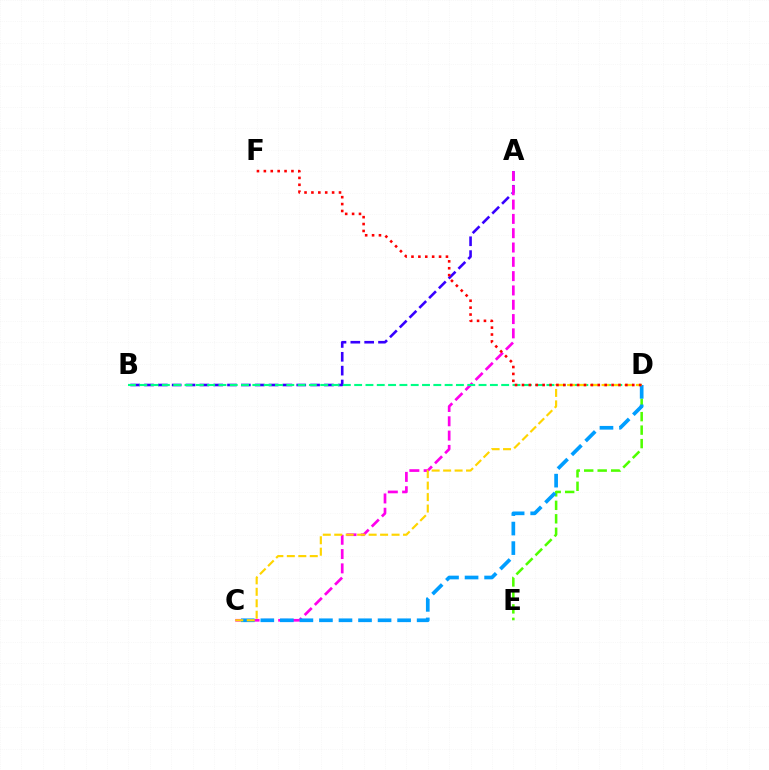{('A', 'B'): [{'color': '#3700ff', 'line_style': 'dashed', 'thickness': 1.88}], ('D', 'E'): [{'color': '#4fff00', 'line_style': 'dashed', 'thickness': 1.83}], ('A', 'C'): [{'color': '#ff00ed', 'line_style': 'dashed', 'thickness': 1.94}], ('B', 'D'): [{'color': '#00ff86', 'line_style': 'dashed', 'thickness': 1.54}], ('C', 'D'): [{'color': '#009eff', 'line_style': 'dashed', 'thickness': 2.65}, {'color': '#ffd500', 'line_style': 'dashed', 'thickness': 1.56}], ('D', 'F'): [{'color': '#ff0000', 'line_style': 'dotted', 'thickness': 1.87}]}